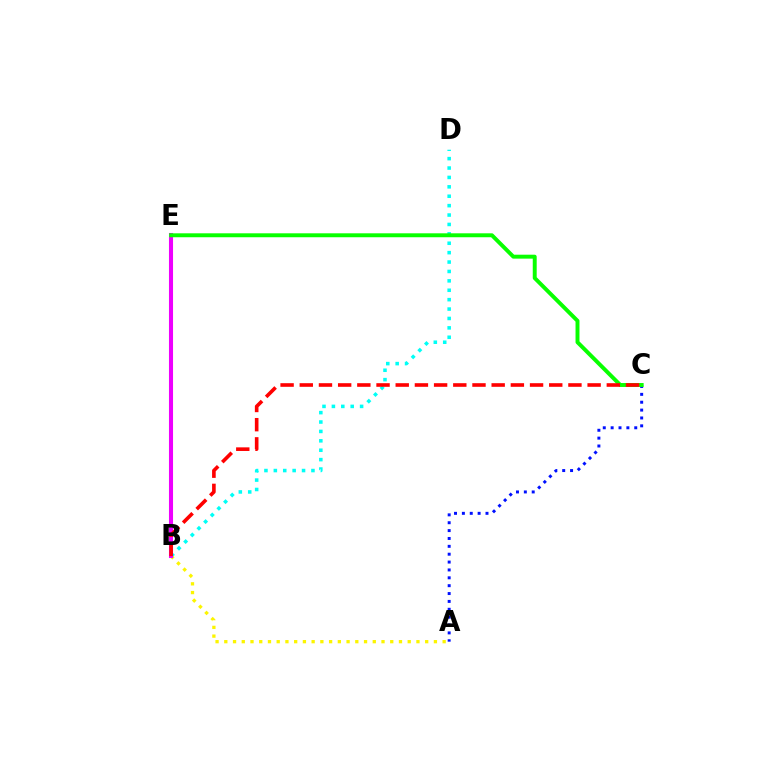{('B', 'D'): [{'color': '#00fff6', 'line_style': 'dotted', 'thickness': 2.55}], ('A', 'C'): [{'color': '#0010ff', 'line_style': 'dotted', 'thickness': 2.14}], ('A', 'B'): [{'color': '#fcf500', 'line_style': 'dotted', 'thickness': 2.37}], ('B', 'E'): [{'color': '#ee00ff', 'line_style': 'solid', 'thickness': 2.93}], ('C', 'E'): [{'color': '#08ff00', 'line_style': 'solid', 'thickness': 2.83}], ('B', 'C'): [{'color': '#ff0000', 'line_style': 'dashed', 'thickness': 2.61}]}